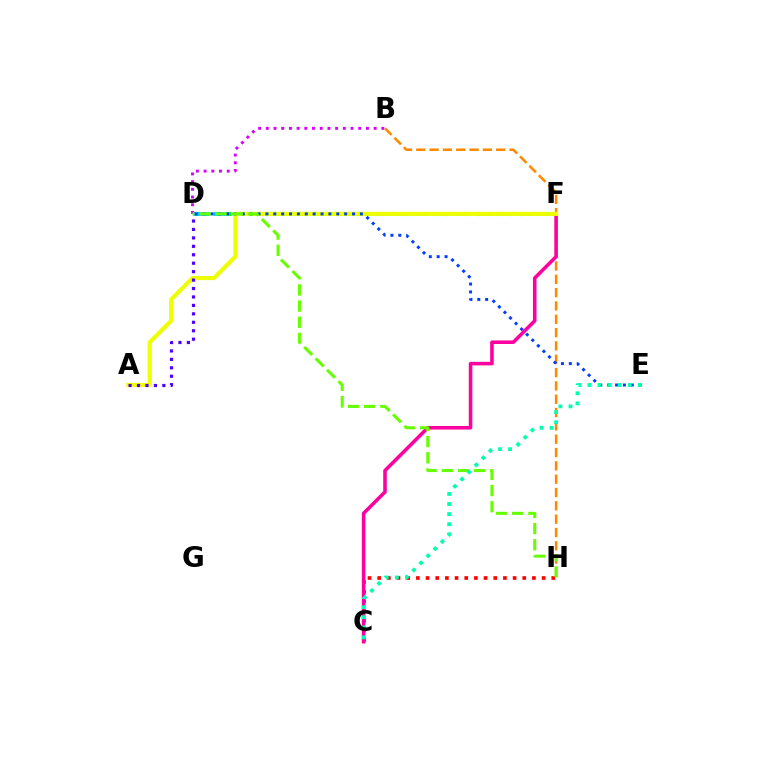{('B', 'D'): [{'color': '#d600ff', 'line_style': 'dotted', 'thickness': 2.09}], ('C', 'H'): [{'color': '#ff0000', 'line_style': 'dotted', 'thickness': 2.63}], ('B', 'H'): [{'color': '#ff8800', 'line_style': 'dashed', 'thickness': 1.81}], ('D', 'F'): [{'color': '#00ff27', 'line_style': 'dotted', 'thickness': 2.94}, {'color': '#00c7ff', 'line_style': 'dashed', 'thickness': 2.74}], ('C', 'F'): [{'color': '#ff00a0', 'line_style': 'solid', 'thickness': 2.57}], ('A', 'F'): [{'color': '#eeff00', 'line_style': 'solid', 'thickness': 2.96}], ('D', 'E'): [{'color': '#003fff', 'line_style': 'dotted', 'thickness': 2.14}], ('A', 'D'): [{'color': '#4f00ff', 'line_style': 'dotted', 'thickness': 2.29}], ('D', 'H'): [{'color': '#66ff00', 'line_style': 'dashed', 'thickness': 2.2}], ('C', 'E'): [{'color': '#00ffaf', 'line_style': 'dotted', 'thickness': 2.74}]}